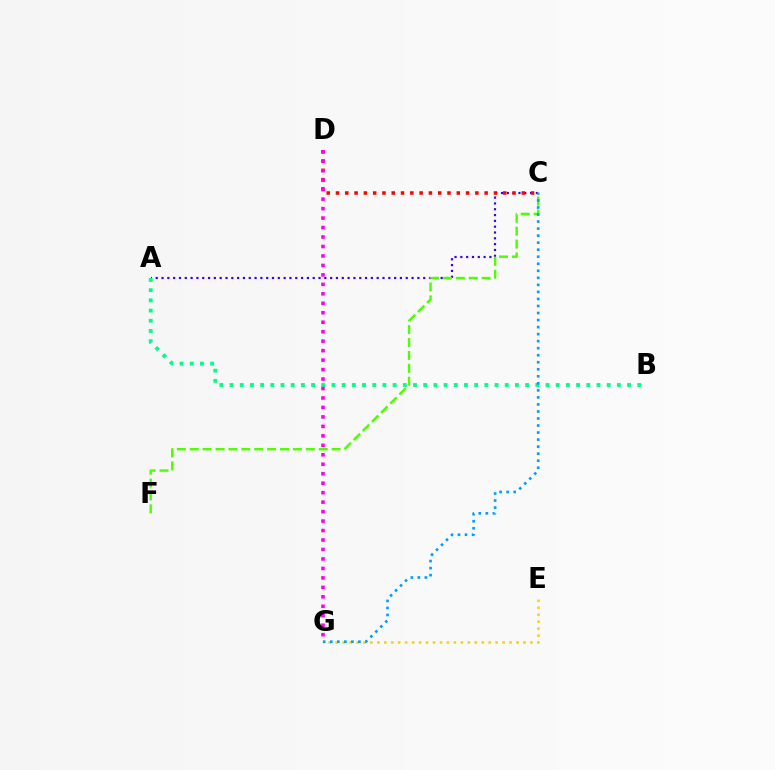{('A', 'C'): [{'color': '#3700ff', 'line_style': 'dotted', 'thickness': 1.58}], ('C', 'F'): [{'color': '#4fff00', 'line_style': 'dashed', 'thickness': 1.75}], ('A', 'B'): [{'color': '#00ff86', 'line_style': 'dotted', 'thickness': 2.77}], ('E', 'G'): [{'color': '#ffd500', 'line_style': 'dotted', 'thickness': 1.89}], ('C', 'D'): [{'color': '#ff0000', 'line_style': 'dotted', 'thickness': 2.52}], ('C', 'G'): [{'color': '#009eff', 'line_style': 'dotted', 'thickness': 1.91}], ('D', 'G'): [{'color': '#ff00ed', 'line_style': 'dotted', 'thickness': 2.57}]}